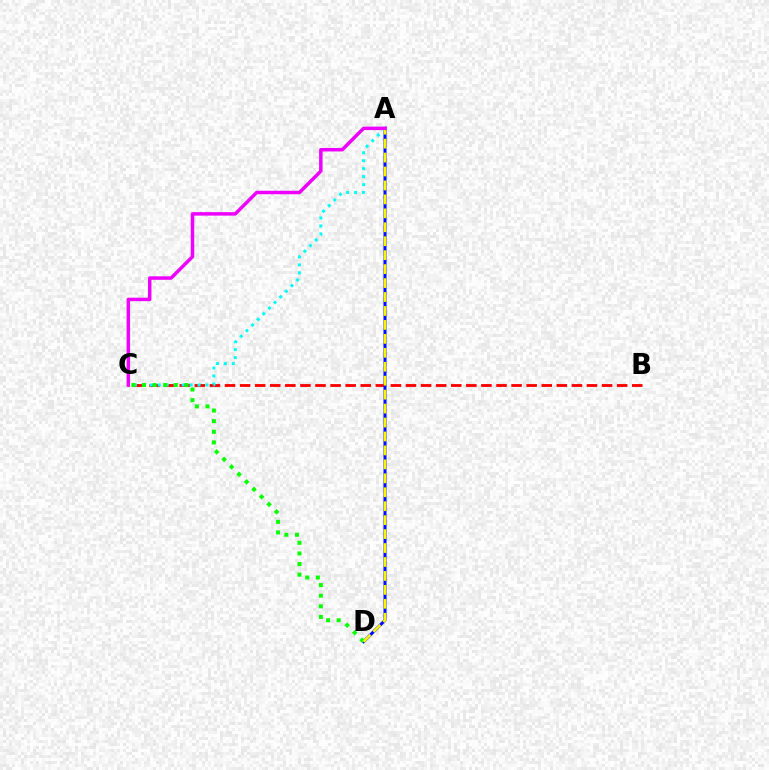{('B', 'C'): [{'color': '#ff0000', 'line_style': 'dashed', 'thickness': 2.05}], ('A', 'D'): [{'color': '#0010ff', 'line_style': 'solid', 'thickness': 2.18}, {'color': '#fcf500', 'line_style': 'dashed', 'thickness': 1.89}], ('A', 'C'): [{'color': '#00fff6', 'line_style': 'dotted', 'thickness': 2.16}, {'color': '#ee00ff', 'line_style': 'solid', 'thickness': 2.5}], ('C', 'D'): [{'color': '#08ff00', 'line_style': 'dotted', 'thickness': 2.88}]}